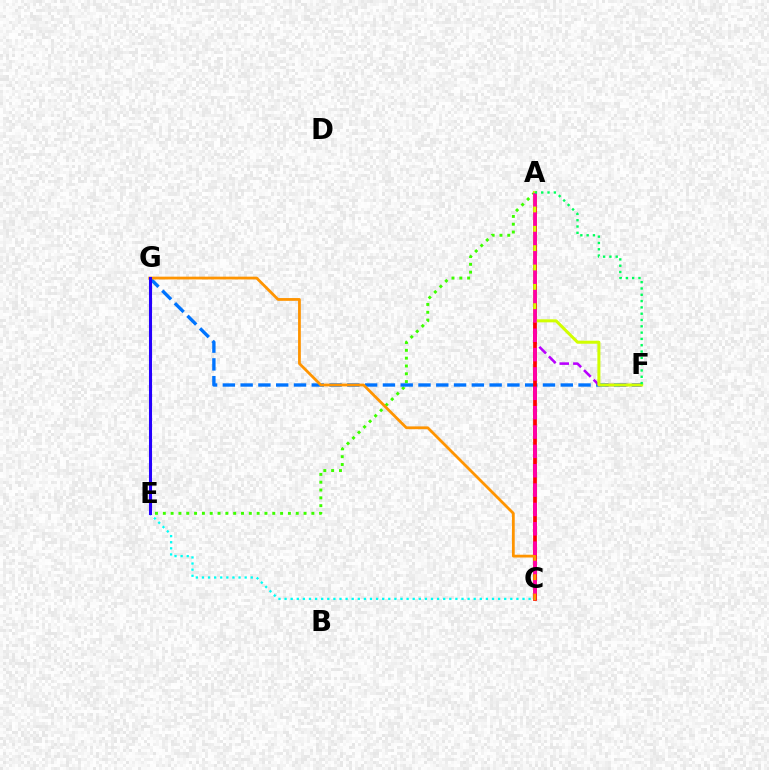{('A', 'E'): [{'color': '#3dff00', 'line_style': 'dotted', 'thickness': 2.12}], ('F', 'G'): [{'color': '#0074ff', 'line_style': 'dashed', 'thickness': 2.42}], ('A', 'F'): [{'color': '#b900ff', 'line_style': 'dashed', 'thickness': 1.85}, {'color': '#d1ff00', 'line_style': 'solid', 'thickness': 2.18}, {'color': '#00ff5c', 'line_style': 'dotted', 'thickness': 1.71}], ('A', 'C'): [{'color': '#ff0000', 'line_style': 'solid', 'thickness': 2.7}, {'color': '#ff00ac', 'line_style': 'dashed', 'thickness': 2.63}], ('C', 'G'): [{'color': '#ff9400', 'line_style': 'solid', 'thickness': 2.0}], ('C', 'E'): [{'color': '#00fff6', 'line_style': 'dotted', 'thickness': 1.66}], ('E', 'G'): [{'color': '#2500ff', 'line_style': 'solid', 'thickness': 2.2}]}